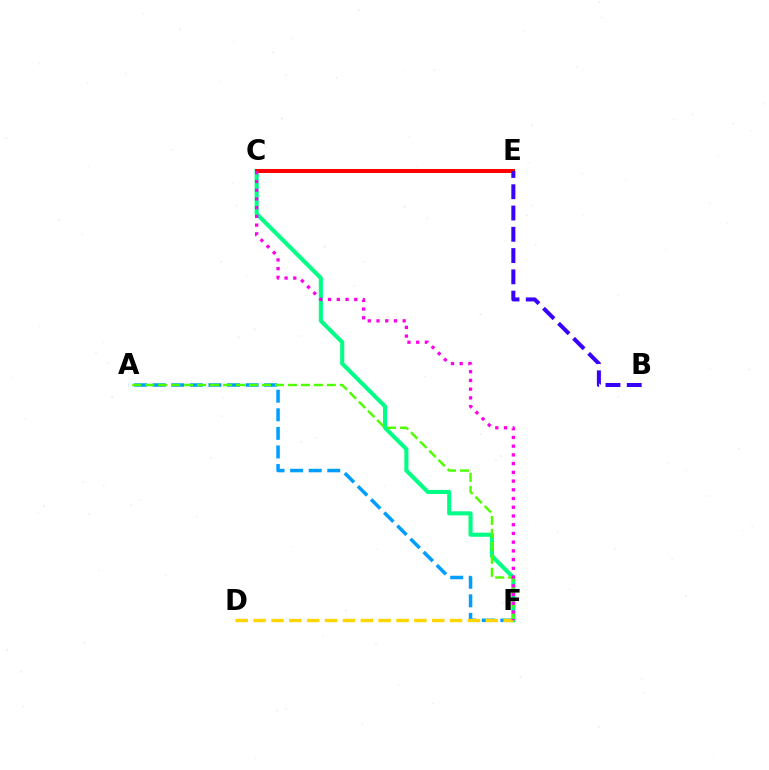{('C', 'F'): [{'color': '#00ff86', 'line_style': 'solid', 'thickness': 2.94}, {'color': '#ff00ed', 'line_style': 'dotted', 'thickness': 2.37}], ('A', 'F'): [{'color': '#009eff', 'line_style': 'dashed', 'thickness': 2.52}, {'color': '#4fff00', 'line_style': 'dashed', 'thickness': 1.76}], ('D', 'F'): [{'color': '#ffd500', 'line_style': 'dashed', 'thickness': 2.43}], ('C', 'E'): [{'color': '#ff0000', 'line_style': 'solid', 'thickness': 2.86}], ('B', 'E'): [{'color': '#3700ff', 'line_style': 'dashed', 'thickness': 2.89}]}